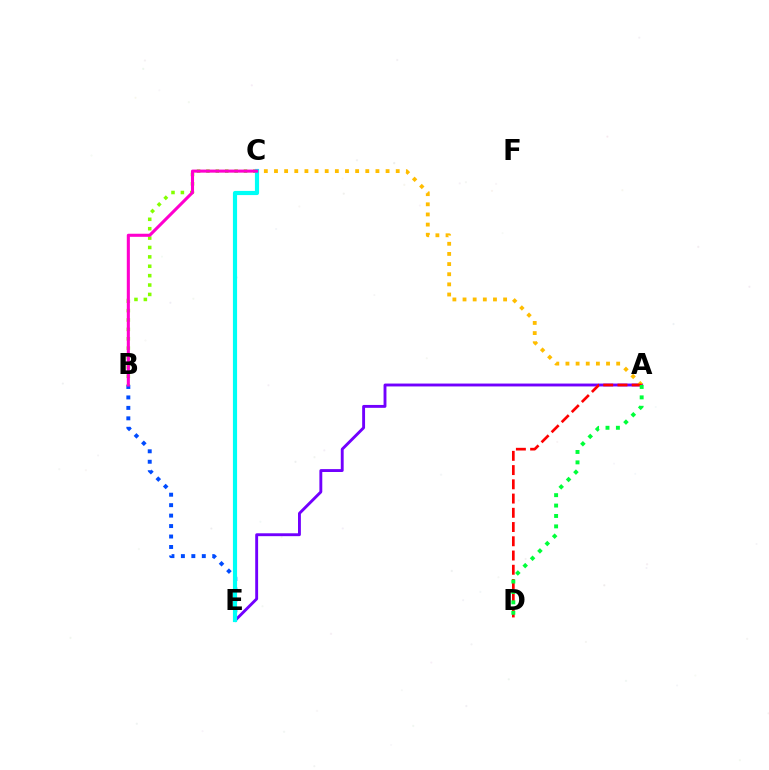{('B', 'C'): [{'color': '#84ff00', 'line_style': 'dotted', 'thickness': 2.55}, {'color': '#ff00cf', 'line_style': 'solid', 'thickness': 2.21}], ('A', 'E'): [{'color': '#7200ff', 'line_style': 'solid', 'thickness': 2.08}], ('B', 'E'): [{'color': '#004bff', 'line_style': 'dotted', 'thickness': 2.84}], ('A', 'C'): [{'color': '#ffbd00', 'line_style': 'dotted', 'thickness': 2.76}], ('A', 'D'): [{'color': '#ff0000', 'line_style': 'dashed', 'thickness': 1.93}, {'color': '#00ff39', 'line_style': 'dotted', 'thickness': 2.83}], ('C', 'E'): [{'color': '#00fff6', 'line_style': 'solid', 'thickness': 2.99}]}